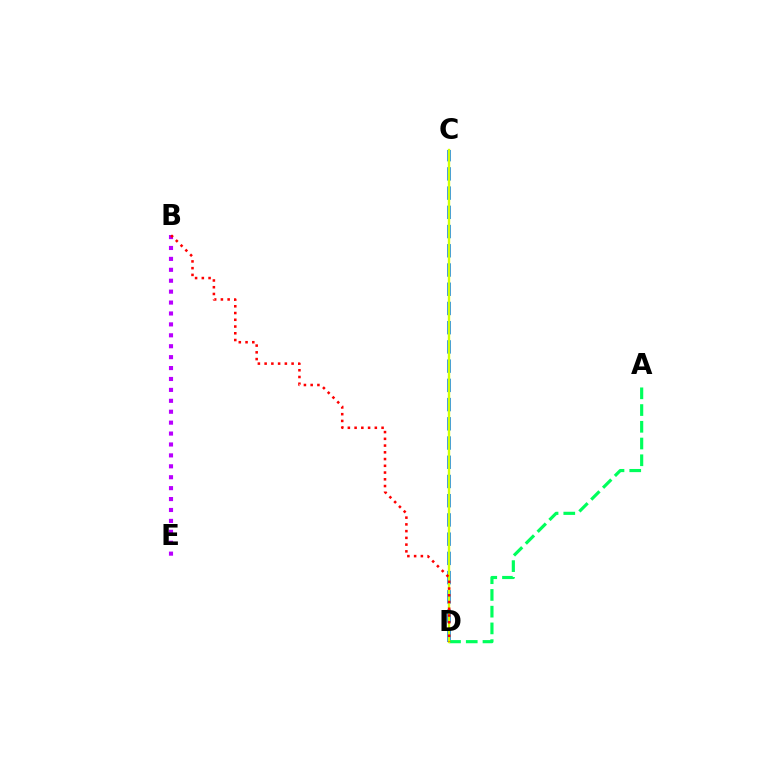{('C', 'D'): [{'color': '#0074ff', 'line_style': 'dashed', 'thickness': 2.61}, {'color': '#d1ff00', 'line_style': 'solid', 'thickness': 1.69}], ('A', 'D'): [{'color': '#00ff5c', 'line_style': 'dashed', 'thickness': 2.27}], ('B', 'E'): [{'color': '#b900ff', 'line_style': 'dotted', 'thickness': 2.97}], ('B', 'D'): [{'color': '#ff0000', 'line_style': 'dotted', 'thickness': 1.83}]}